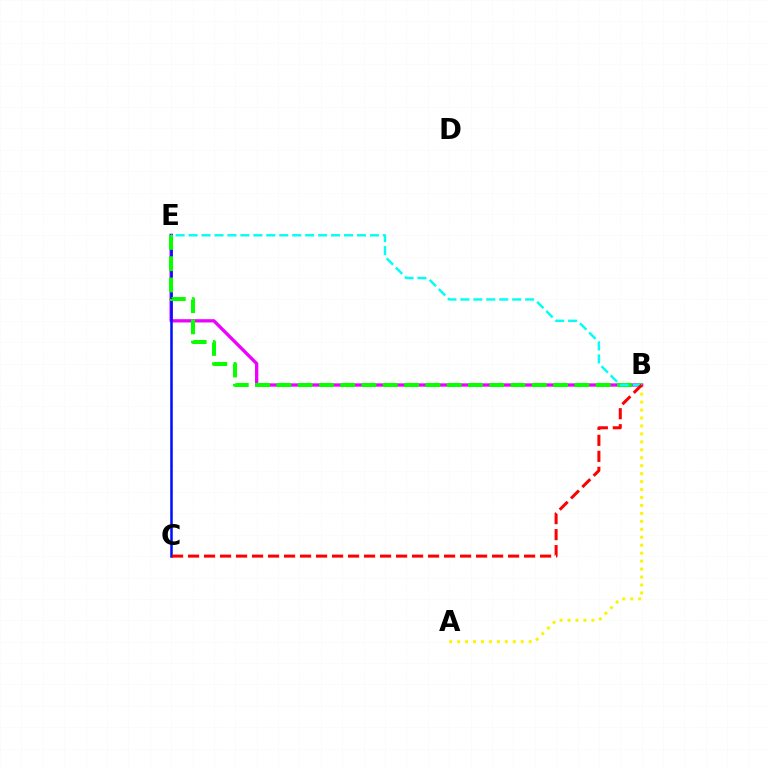{('A', 'B'): [{'color': '#fcf500', 'line_style': 'dotted', 'thickness': 2.16}], ('B', 'E'): [{'color': '#ee00ff', 'line_style': 'solid', 'thickness': 2.37}, {'color': '#08ff00', 'line_style': 'dashed', 'thickness': 2.89}, {'color': '#00fff6', 'line_style': 'dashed', 'thickness': 1.76}], ('C', 'E'): [{'color': '#0010ff', 'line_style': 'solid', 'thickness': 1.82}], ('B', 'C'): [{'color': '#ff0000', 'line_style': 'dashed', 'thickness': 2.17}]}